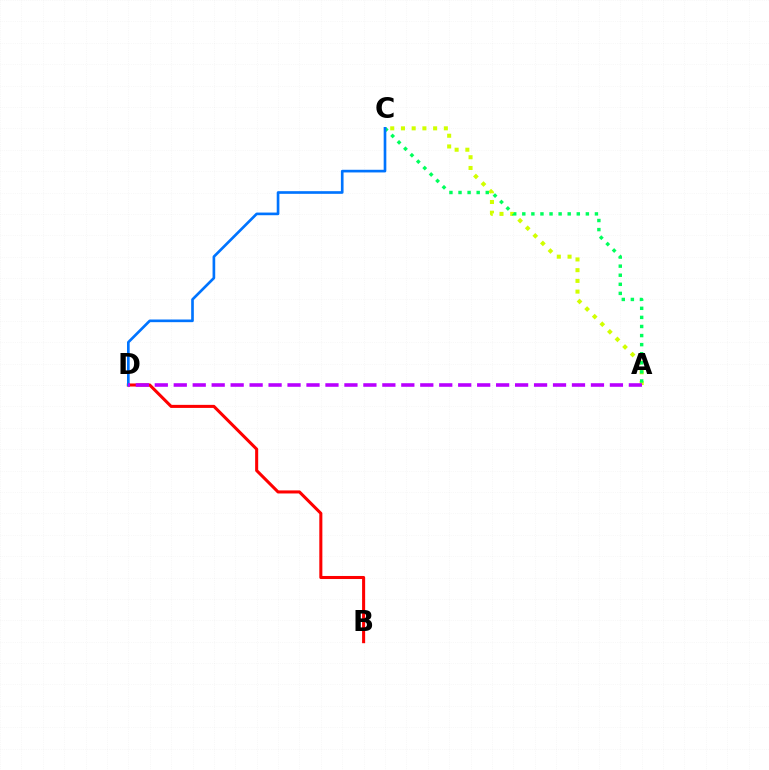{('A', 'C'): [{'color': '#d1ff00', 'line_style': 'dotted', 'thickness': 2.91}, {'color': '#00ff5c', 'line_style': 'dotted', 'thickness': 2.47}], ('B', 'D'): [{'color': '#ff0000', 'line_style': 'solid', 'thickness': 2.2}], ('C', 'D'): [{'color': '#0074ff', 'line_style': 'solid', 'thickness': 1.91}], ('A', 'D'): [{'color': '#b900ff', 'line_style': 'dashed', 'thickness': 2.58}]}